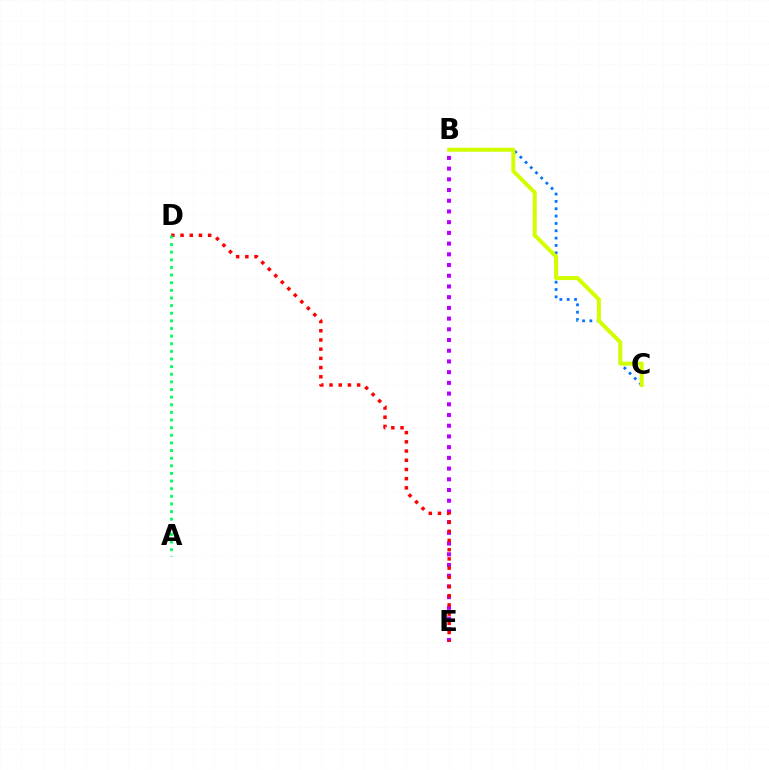{('B', 'C'): [{'color': '#0074ff', 'line_style': 'dotted', 'thickness': 2.0}, {'color': '#d1ff00', 'line_style': 'solid', 'thickness': 2.88}], ('B', 'E'): [{'color': '#b900ff', 'line_style': 'dotted', 'thickness': 2.91}], ('D', 'E'): [{'color': '#ff0000', 'line_style': 'dotted', 'thickness': 2.5}], ('A', 'D'): [{'color': '#00ff5c', 'line_style': 'dotted', 'thickness': 2.07}]}